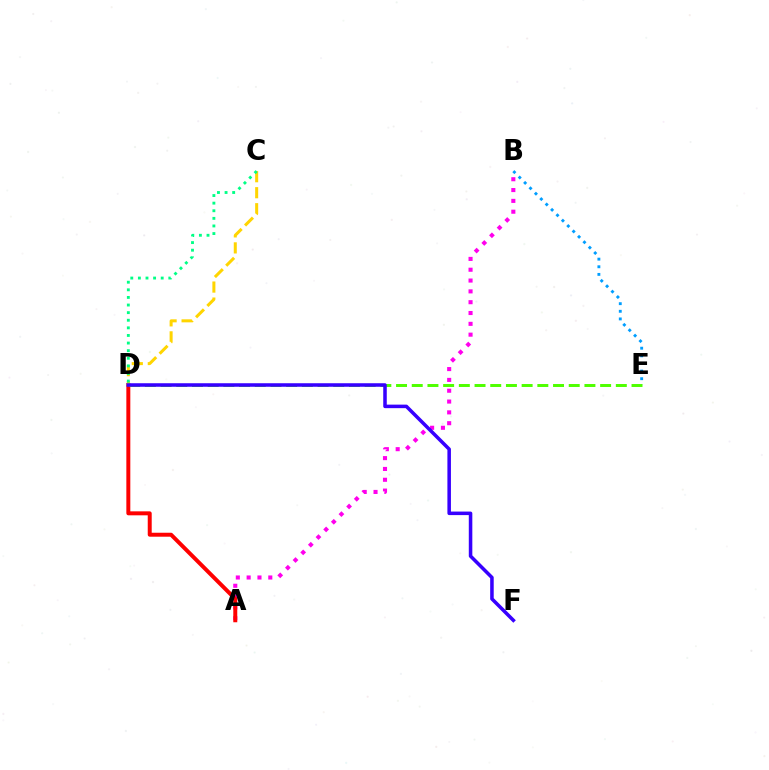{('A', 'B'): [{'color': '#ff00ed', 'line_style': 'dotted', 'thickness': 2.94}], ('B', 'E'): [{'color': '#009eff', 'line_style': 'dotted', 'thickness': 2.07}], ('A', 'D'): [{'color': '#ff0000', 'line_style': 'solid', 'thickness': 2.86}], ('C', 'D'): [{'color': '#ffd500', 'line_style': 'dashed', 'thickness': 2.17}, {'color': '#00ff86', 'line_style': 'dotted', 'thickness': 2.07}], ('D', 'E'): [{'color': '#4fff00', 'line_style': 'dashed', 'thickness': 2.13}], ('D', 'F'): [{'color': '#3700ff', 'line_style': 'solid', 'thickness': 2.54}]}